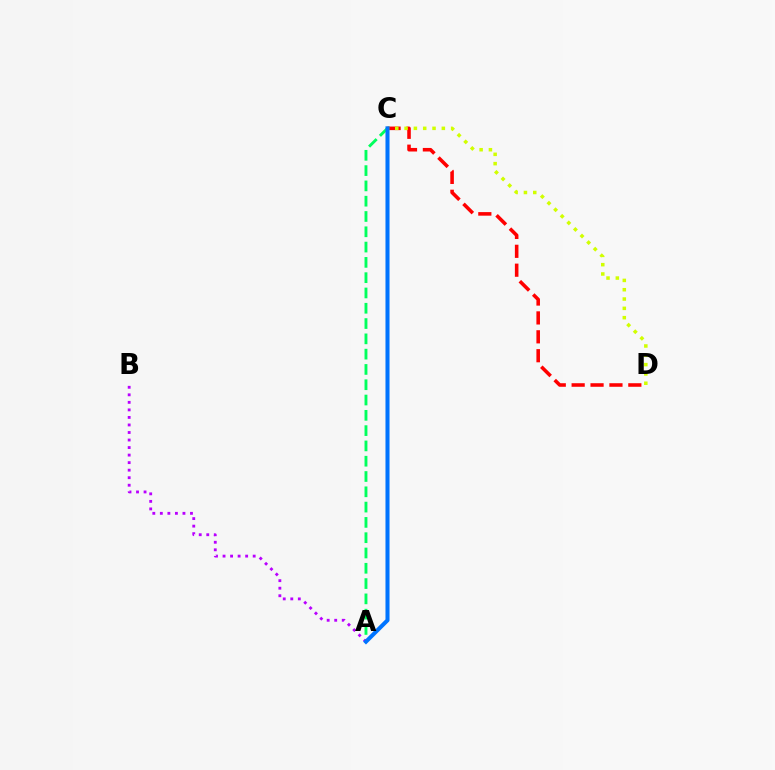{('A', 'C'): [{'color': '#00ff5c', 'line_style': 'dashed', 'thickness': 2.08}, {'color': '#0074ff', 'line_style': 'solid', 'thickness': 2.91}], ('C', 'D'): [{'color': '#ff0000', 'line_style': 'dashed', 'thickness': 2.57}, {'color': '#d1ff00', 'line_style': 'dotted', 'thickness': 2.53}], ('A', 'B'): [{'color': '#b900ff', 'line_style': 'dotted', 'thickness': 2.05}]}